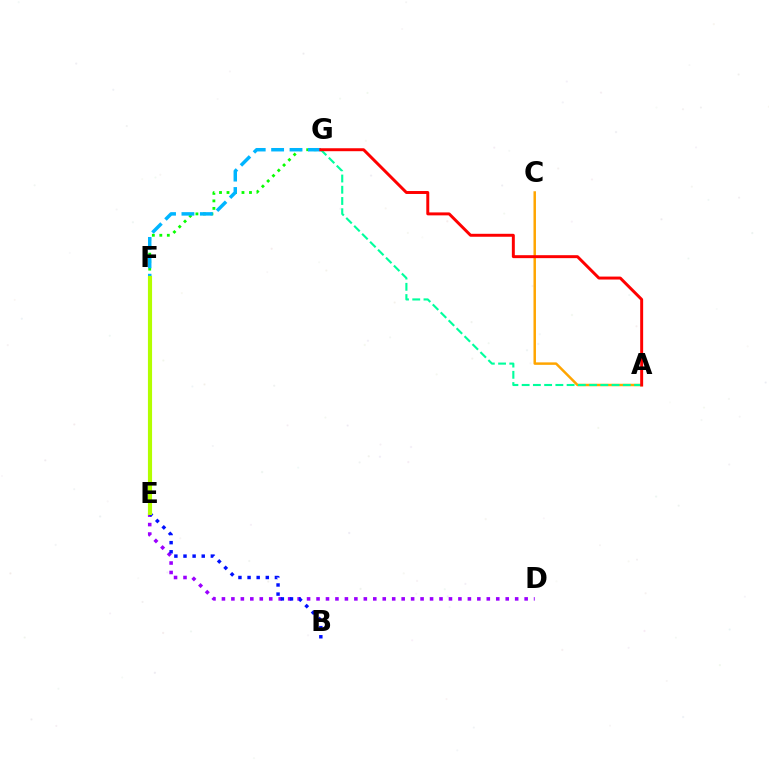{('D', 'E'): [{'color': '#9b00ff', 'line_style': 'dotted', 'thickness': 2.57}], ('B', 'E'): [{'color': '#0010ff', 'line_style': 'dotted', 'thickness': 2.48}], ('A', 'C'): [{'color': '#ffa500', 'line_style': 'solid', 'thickness': 1.79}], ('A', 'G'): [{'color': '#00ff9d', 'line_style': 'dashed', 'thickness': 1.53}, {'color': '#ff0000', 'line_style': 'solid', 'thickness': 2.13}], ('F', 'G'): [{'color': '#08ff00', 'line_style': 'dotted', 'thickness': 2.04}, {'color': '#00b5ff', 'line_style': 'dashed', 'thickness': 2.5}], ('E', 'F'): [{'color': '#ff00bd', 'line_style': 'dotted', 'thickness': 1.7}, {'color': '#b3ff00', 'line_style': 'solid', 'thickness': 2.98}]}